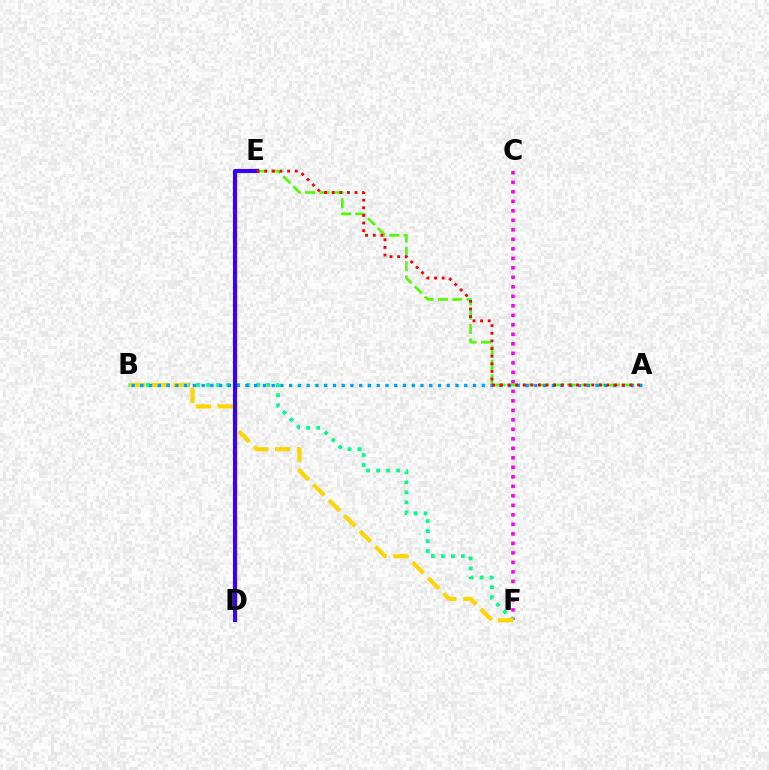{('C', 'F'): [{'color': '#ff00ed', 'line_style': 'dotted', 'thickness': 2.58}], ('B', 'F'): [{'color': '#00ff86', 'line_style': 'dotted', 'thickness': 2.72}, {'color': '#ffd500', 'line_style': 'dashed', 'thickness': 2.97}], ('A', 'E'): [{'color': '#4fff00', 'line_style': 'dashed', 'thickness': 1.94}, {'color': '#ff0000', 'line_style': 'dotted', 'thickness': 2.07}], ('A', 'B'): [{'color': '#009eff', 'line_style': 'dotted', 'thickness': 2.38}], ('D', 'E'): [{'color': '#3700ff', 'line_style': 'solid', 'thickness': 2.99}]}